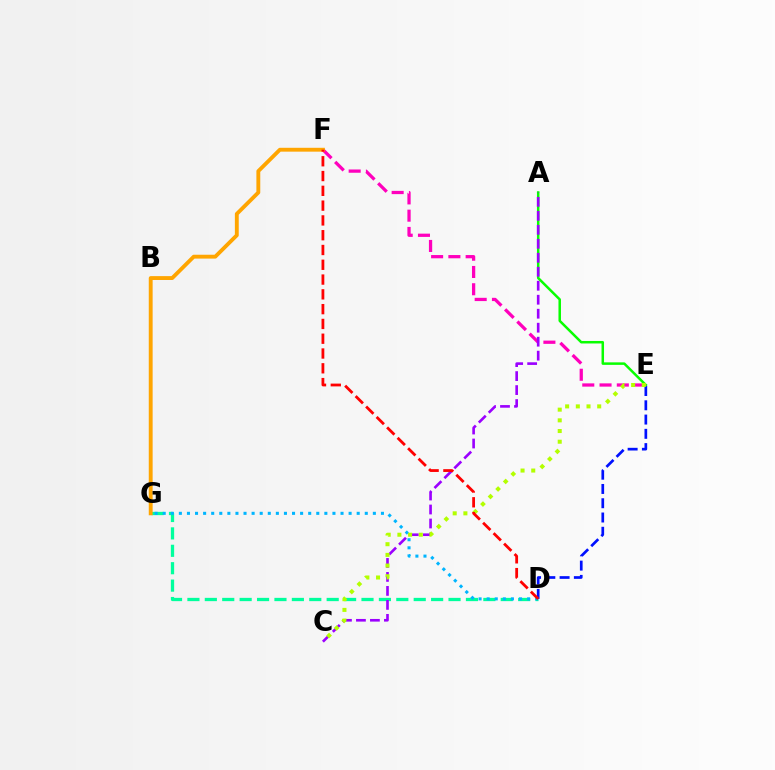{('D', 'G'): [{'color': '#00ff9d', 'line_style': 'dashed', 'thickness': 2.36}, {'color': '#00b5ff', 'line_style': 'dotted', 'thickness': 2.2}], ('A', 'E'): [{'color': '#08ff00', 'line_style': 'solid', 'thickness': 1.8}], ('E', 'F'): [{'color': '#ff00bd', 'line_style': 'dashed', 'thickness': 2.35}], ('A', 'C'): [{'color': '#9b00ff', 'line_style': 'dashed', 'thickness': 1.9}], ('F', 'G'): [{'color': '#ffa500', 'line_style': 'solid', 'thickness': 2.78}], ('D', 'E'): [{'color': '#0010ff', 'line_style': 'dashed', 'thickness': 1.94}], ('C', 'E'): [{'color': '#b3ff00', 'line_style': 'dotted', 'thickness': 2.9}], ('D', 'F'): [{'color': '#ff0000', 'line_style': 'dashed', 'thickness': 2.01}]}